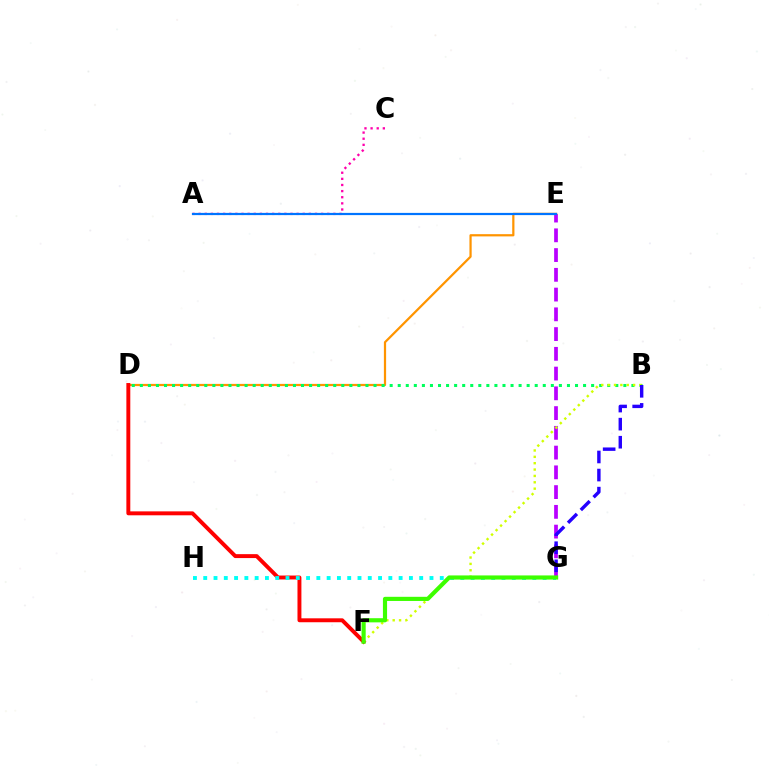{('E', 'G'): [{'color': '#b900ff', 'line_style': 'dashed', 'thickness': 2.68}], ('A', 'C'): [{'color': '#ff00ac', 'line_style': 'dotted', 'thickness': 1.66}], ('D', 'E'): [{'color': '#ff9400', 'line_style': 'solid', 'thickness': 1.6}], ('D', 'F'): [{'color': '#ff0000', 'line_style': 'solid', 'thickness': 2.83}], ('B', 'D'): [{'color': '#00ff5c', 'line_style': 'dotted', 'thickness': 2.19}], ('A', 'E'): [{'color': '#0074ff', 'line_style': 'solid', 'thickness': 1.59}], ('B', 'F'): [{'color': '#d1ff00', 'line_style': 'dotted', 'thickness': 1.73}], ('G', 'H'): [{'color': '#00fff6', 'line_style': 'dotted', 'thickness': 2.79}], ('B', 'G'): [{'color': '#2500ff', 'line_style': 'dashed', 'thickness': 2.46}], ('F', 'G'): [{'color': '#3dff00', 'line_style': 'solid', 'thickness': 2.99}]}